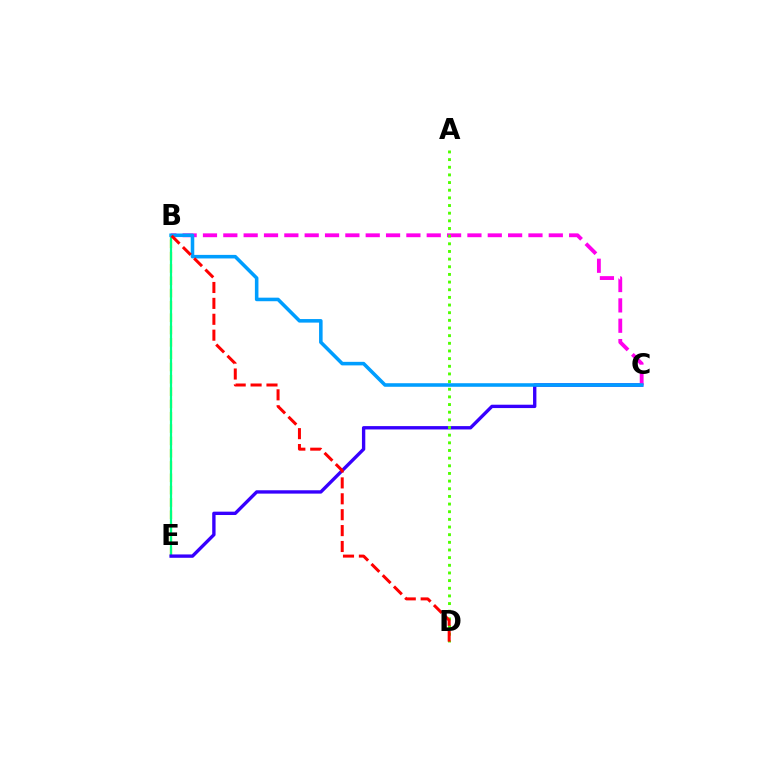{('B', 'E'): [{'color': '#ffd500', 'line_style': 'dashed', 'thickness': 1.67}, {'color': '#00ff86', 'line_style': 'solid', 'thickness': 1.6}], ('C', 'E'): [{'color': '#3700ff', 'line_style': 'solid', 'thickness': 2.42}], ('B', 'C'): [{'color': '#ff00ed', 'line_style': 'dashed', 'thickness': 2.76}, {'color': '#009eff', 'line_style': 'solid', 'thickness': 2.56}], ('A', 'D'): [{'color': '#4fff00', 'line_style': 'dotted', 'thickness': 2.08}], ('B', 'D'): [{'color': '#ff0000', 'line_style': 'dashed', 'thickness': 2.16}]}